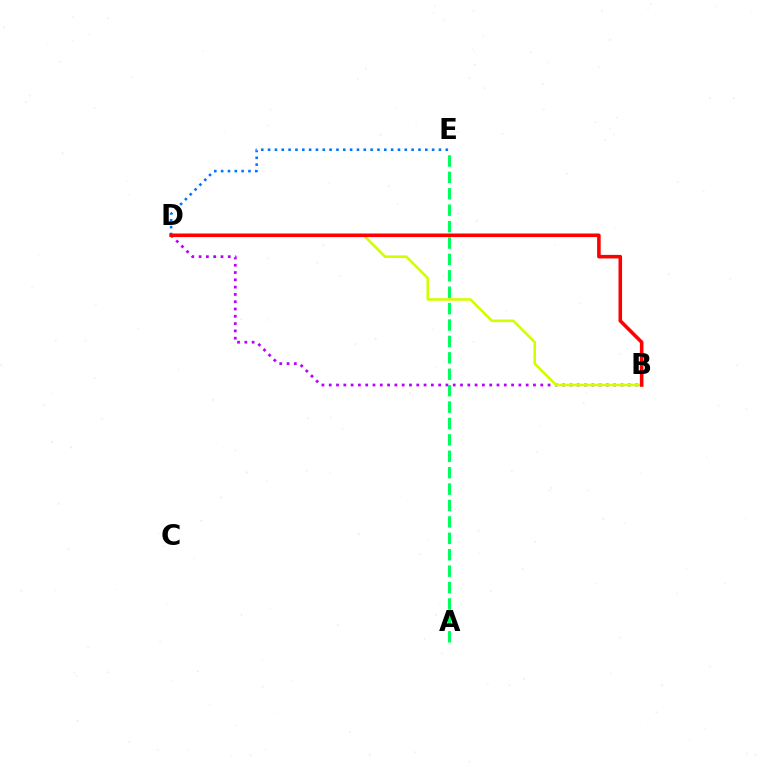{('B', 'D'): [{'color': '#b900ff', 'line_style': 'dotted', 'thickness': 1.98}, {'color': '#d1ff00', 'line_style': 'solid', 'thickness': 1.87}, {'color': '#ff0000', 'line_style': 'solid', 'thickness': 2.57}], ('D', 'E'): [{'color': '#0074ff', 'line_style': 'dotted', 'thickness': 1.86}], ('A', 'E'): [{'color': '#00ff5c', 'line_style': 'dashed', 'thickness': 2.23}]}